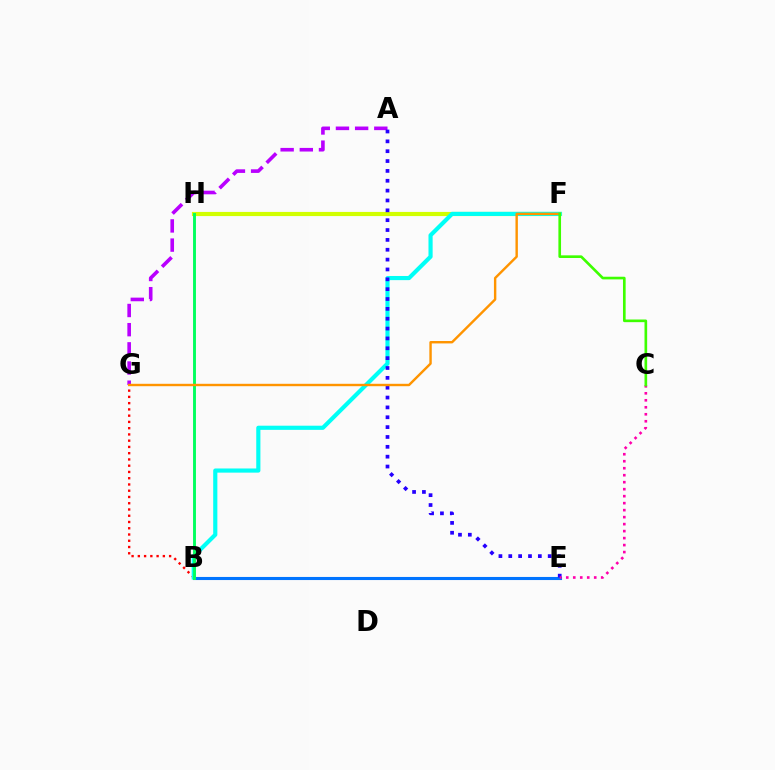{('F', 'H'): [{'color': '#d1ff00', 'line_style': 'solid', 'thickness': 2.99}], ('A', 'G'): [{'color': '#b900ff', 'line_style': 'dashed', 'thickness': 2.61}], ('B', 'E'): [{'color': '#0074ff', 'line_style': 'solid', 'thickness': 2.23}], ('B', 'G'): [{'color': '#ff0000', 'line_style': 'dotted', 'thickness': 1.7}], ('B', 'F'): [{'color': '#00fff6', 'line_style': 'solid', 'thickness': 2.99}], ('A', 'E'): [{'color': '#2500ff', 'line_style': 'dotted', 'thickness': 2.68}], ('C', 'E'): [{'color': '#ff00ac', 'line_style': 'dotted', 'thickness': 1.9}], ('B', 'H'): [{'color': '#00ff5c', 'line_style': 'solid', 'thickness': 2.08}], ('F', 'G'): [{'color': '#ff9400', 'line_style': 'solid', 'thickness': 1.74}], ('C', 'F'): [{'color': '#3dff00', 'line_style': 'solid', 'thickness': 1.91}]}